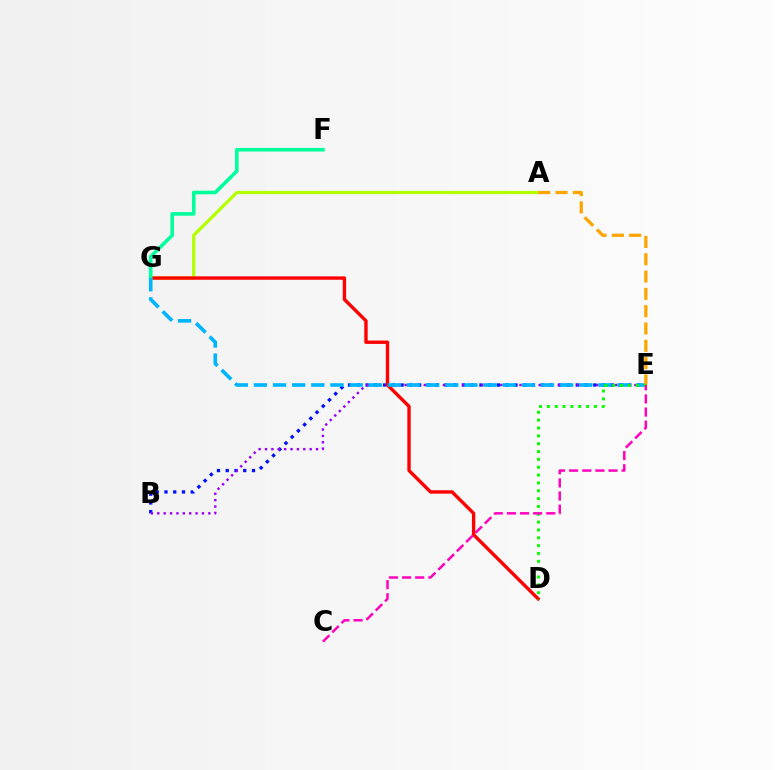{('A', 'G'): [{'color': '#b3ff00', 'line_style': 'solid', 'thickness': 2.35}], ('B', 'E'): [{'color': '#0010ff', 'line_style': 'dotted', 'thickness': 2.38}, {'color': '#9b00ff', 'line_style': 'dotted', 'thickness': 1.73}], ('D', 'G'): [{'color': '#ff0000', 'line_style': 'solid', 'thickness': 2.43}], ('F', 'G'): [{'color': '#00ff9d', 'line_style': 'solid', 'thickness': 2.6}], ('E', 'G'): [{'color': '#00b5ff', 'line_style': 'dashed', 'thickness': 2.6}], ('A', 'E'): [{'color': '#ffa500', 'line_style': 'dashed', 'thickness': 2.35}], ('D', 'E'): [{'color': '#08ff00', 'line_style': 'dotted', 'thickness': 2.13}], ('C', 'E'): [{'color': '#ff00bd', 'line_style': 'dashed', 'thickness': 1.78}]}